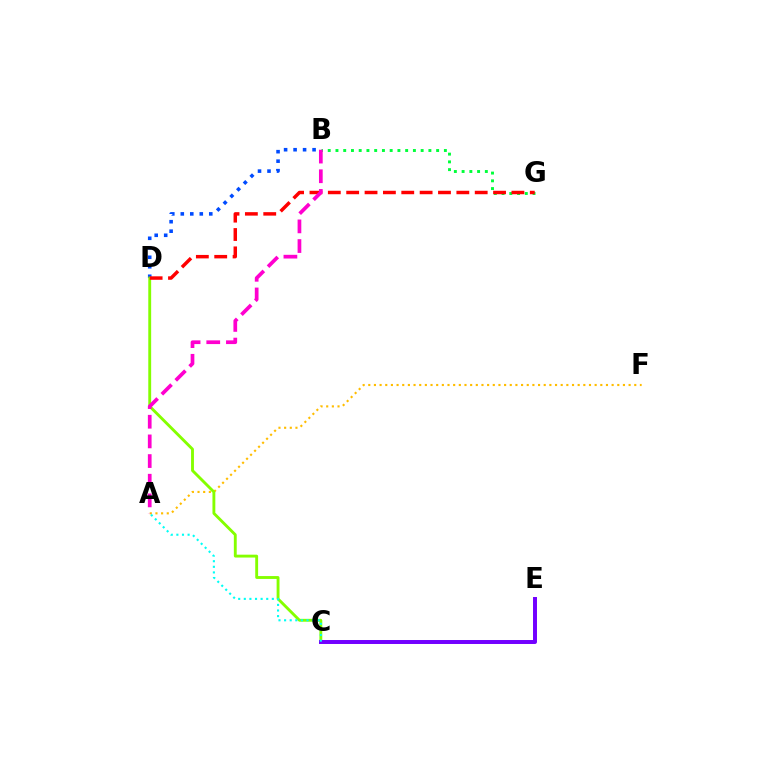{('A', 'F'): [{'color': '#ffbd00', 'line_style': 'dotted', 'thickness': 1.54}], ('B', 'D'): [{'color': '#004bff', 'line_style': 'dotted', 'thickness': 2.58}], ('B', 'G'): [{'color': '#00ff39', 'line_style': 'dotted', 'thickness': 2.1}], ('C', 'D'): [{'color': '#84ff00', 'line_style': 'solid', 'thickness': 2.07}], ('D', 'G'): [{'color': '#ff0000', 'line_style': 'dashed', 'thickness': 2.49}], ('C', 'E'): [{'color': '#7200ff', 'line_style': 'solid', 'thickness': 2.86}], ('A', 'C'): [{'color': '#00fff6', 'line_style': 'dotted', 'thickness': 1.52}], ('A', 'B'): [{'color': '#ff00cf', 'line_style': 'dashed', 'thickness': 2.67}]}